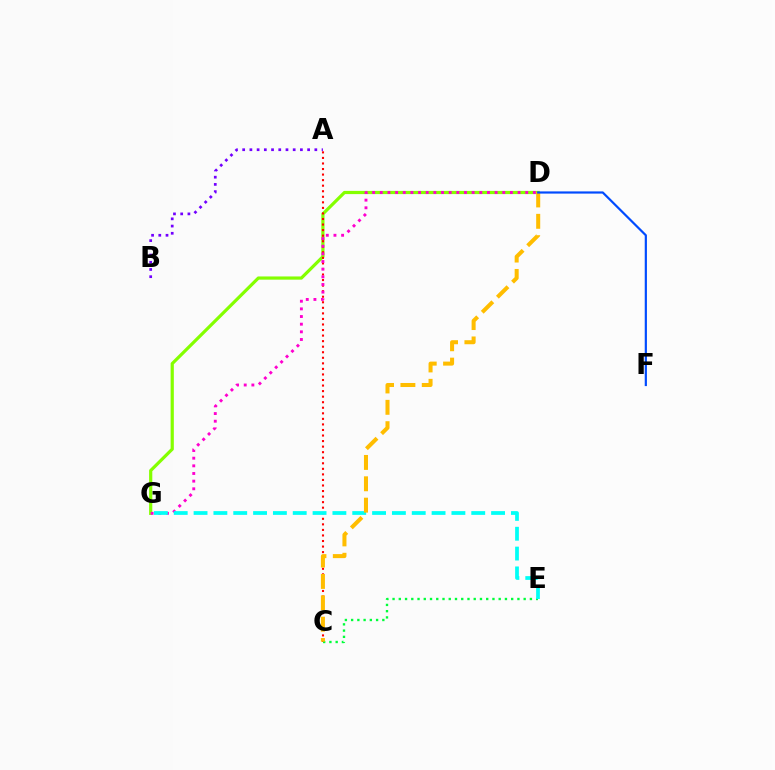{('D', 'G'): [{'color': '#84ff00', 'line_style': 'solid', 'thickness': 2.3}, {'color': '#ff00cf', 'line_style': 'dotted', 'thickness': 2.08}], ('A', 'C'): [{'color': '#ff0000', 'line_style': 'dotted', 'thickness': 1.51}], ('C', 'E'): [{'color': '#00ff39', 'line_style': 'dotted', 'thickness': 1.7}], ('A', 'B'): [{'color': '#7200ff', 'line_style': 'dotted', 'thickness': 1.96}], ('E', 'G'): [{'color': '#00fff6', 'line_style': 'dashed', 'thickness': 2.69}], ('C', 'D'): [{'color': '#ffbd00', 'line_style': 'dashed', 'thickness': 2.9}], ('D', 'F'): [{'color': '#004bff', 'line_style': 'solid', 'thickness': 1.58}]}